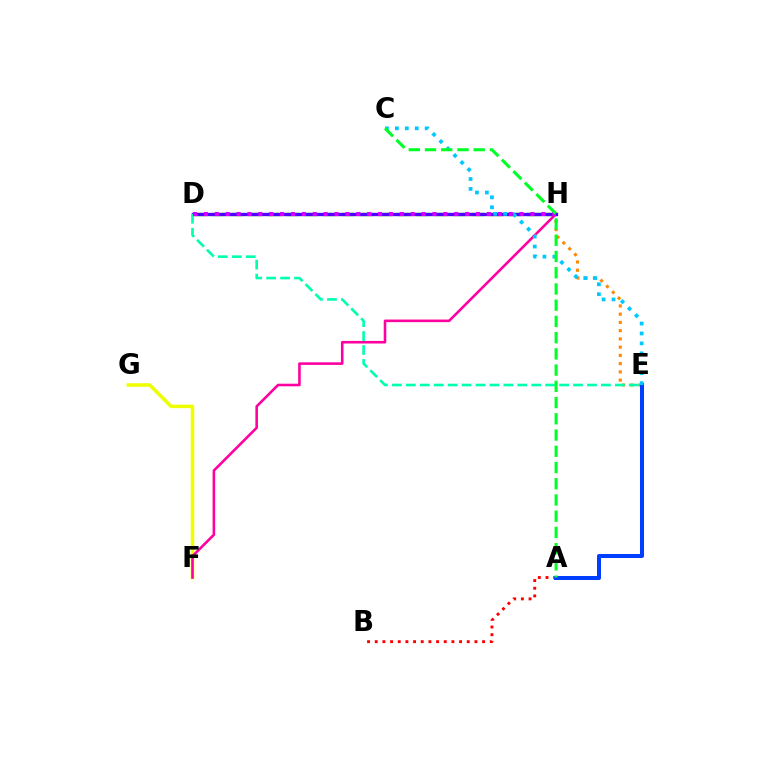{('E', 'H'): [{'color': '#ff8800', 'line_style': 'dotted', 'thickness': 2.24}], ('F', 'G'): [{'color': '#eeff00', 'line_style': 'solid', 'thickness': 2.54}], ('A', 'B'): [{'color': '#ff0000', 'line_style': 'dotted', 'thickness': 2.08}], ('D', 'H'): [{'color': '#66ff00', 'line_style': 'dashed', 'thickness': 2.52}, {'color': '#4f00ff', 'line_style': 'solid', 'thickness': 2.4}, {'color': '#d600ff', 'line_style': 'dotted', 'thickness': 2.96}], ('F', 'H'): [{'color': '#ff00a0', 'line_style': 'solid', 'thickness': 1.86}], ('A', 'E'): [{'color': '#003fff', 'line_style': 'solid', 'thickness': 2.89}], ('D', 'E'): [{'color': '#00ffaf', 'line_style': 'dashed', 'thickness': 1.89}], ('C', 'E'): [{'color': '#00c7ff', 'line_style': 'dotted', 'thickness': 2.7}], ('A', 'C'): [{'color': '#00ff27', 'line_style': 'dashed', 'thickness': 2.21}]}